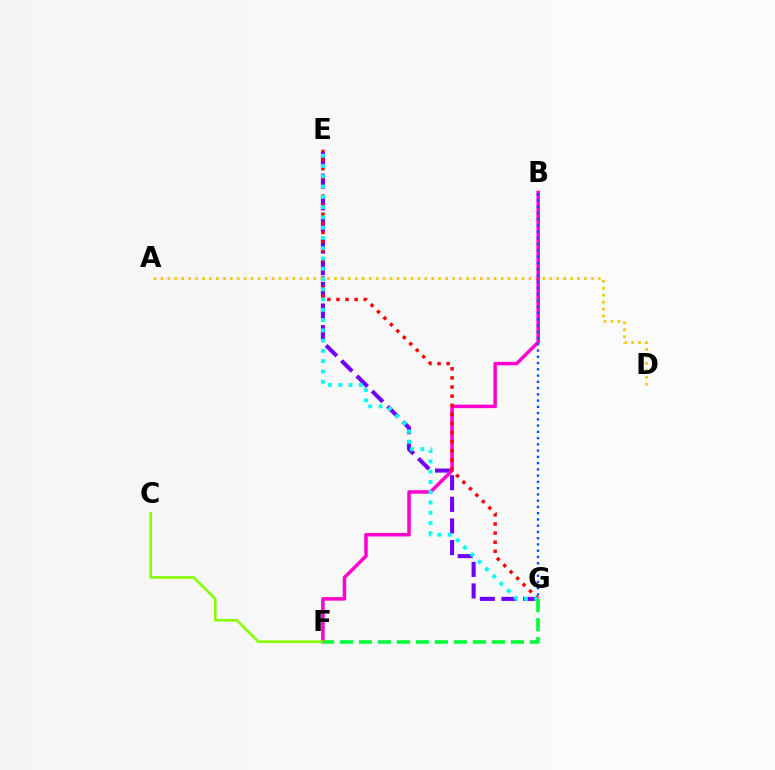{('A', 'D'): [{'color': '#ffbd00', 'line_style': 'dotted', 'thickness': 1.89}], ('E', 'G'): [{'color': '#7200ff', 'line_style': 'dashed', 'thickness': 2.94}, {'color': '#ff0000', 'line_style': 'dotted', 'thickness': 2.48}, {'color': '#00fff6', 'line_style': 'dotted', 'thickness': 2.79}], ('B', 'F'): [{'color': '#ff00cf', 'line_style': 'solid', 'thickness': 2.52}], ('C', 'F'): [{'color': '#84ff00', 'line_style': 'solid', 'thickness': 1.85}], ('B', 'G'): [{'color': '#004bff', 'line_style': 'dotted', 'thickness': 1.7}], ('F', 'G'): [{'color': '#00ff39', 'line_style': 'dashed', 'thickness': 2.58}]}